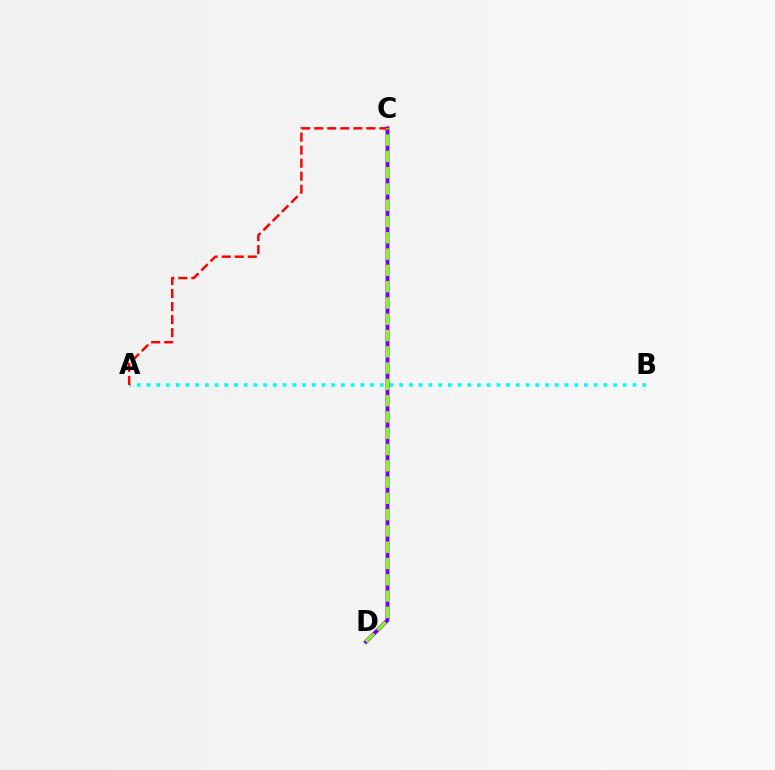{('A', 'B'): [{'color': '#00fff6', 'line_style': 'dotted', 'thickness': 2.64}], ('C', 'D'): [{'color': '#7200ff', 'line_style': 'solid', 'thickness': 2.78}, {'color': '#84ff00', 'line_style': 'dashed', 'thickness': 2.21}], ('A', 'C'): [{'color': '#ff0000', 'line_style': 'dashed', 'thickness': 1.77}]}